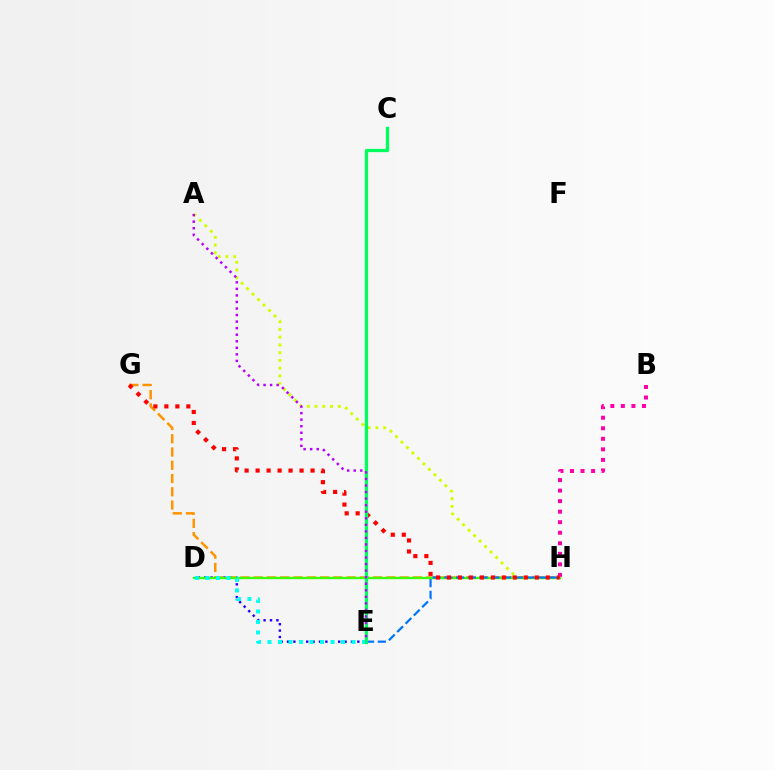{('D', 'E'): [{'color': '#2500ff', 'line_style': 'dotted', 'thickness': 1.74}, {'color': '#00fff6', 'line_style': 'dotted', 'thickness': 2.85}], ('A', 'H'): [{'color': '#d1ff00', 'line_style': 'dotted', 'thickness': 2.1}], ('G', 'H'): [{'color': '#ff9400', 'line_style': 'dashed', 'thickness': 1.8}, {'color': '#ff0000', 'line_style': 'dotted', 'thickness': 2.99}], ('D', 'H'): [{'color': '#3dff00', 'line_style': 'solid', 'thickness': 1.7}], ('E', 'H'): [{'color': '#0074ff', 'line_style': 'dashed', 'thickness': 1.59}], ('B', 'H'): [{'color': '#ff00ac', 'line_style': 'dotted', 'thickness': 2.86}], ('C', 'E'): [{'color': '#00ff5c', 'line_style': 'solid', 'thickness': 2.36}], ('A', 'E'): [{'color': '#b900ff', 'line_style': 'dotted', 'thickness': 1.78}]}